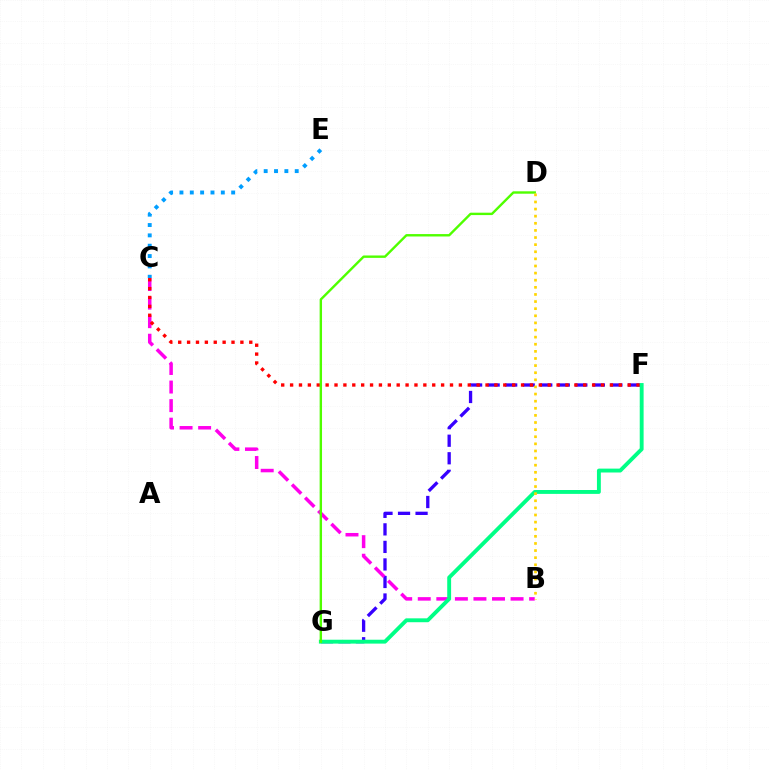{('F', 'G'): [{'color': '#3700ff', 'line_style': 'dashed', 'thickness': 2.38}, {'color': '#00ff86', 'line_style': 'solid', 'thickness': 2.8}], ('B', 'C'): [{'color': '#ff00ed', 'line_style': 'dashed', 'thickness': 2.52}], ('C', 'E'): [{'color': '#009eff', 'line_style': 'dotted', 'thickness': 2.81}], ('C', 'F'): [{'color': '#ff0000', 'line_style': 'dotted', 'thickness': 2.41}], ('D', 'G'): [{'color': '#4fff00', 'line_style': 'solid', 'thickness': 1.72}], ('B', 'D'): [{'color': '#ffd500', 'line_style': 'dotted', 'thickness': 1.93}]}